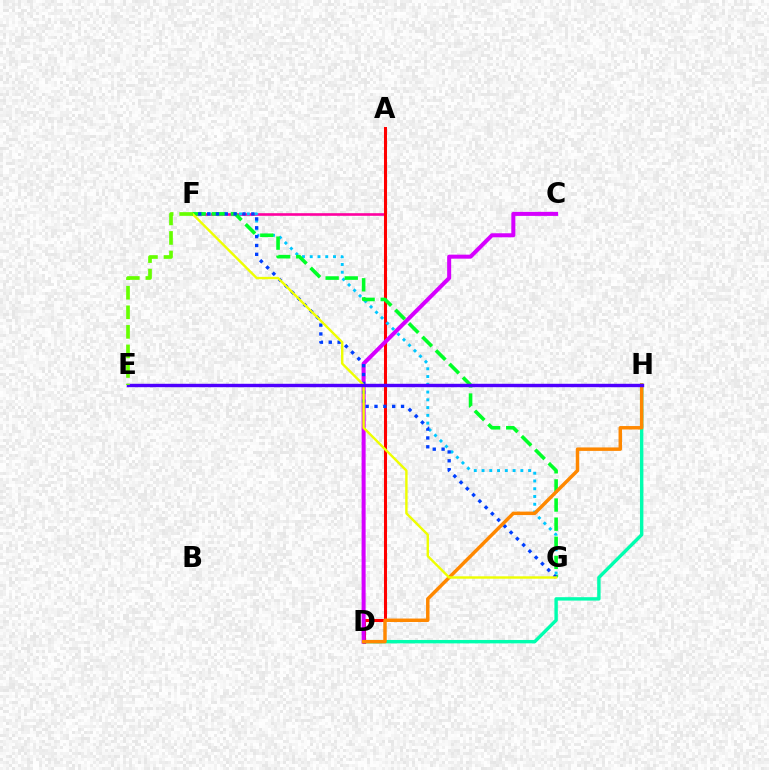{('A', 'F'): [{'color': '#ff00a0', 'line_style': 'solid', 'thickness': 1.88}], ('A', 'D'): [{'color': '#ff0000', 'line_style': 'solid', 'thickness': 2.18}], ('D', 'H'): [{'color': '#00ffaf', 'line_style': 'solid', 'thickness': 2.45}, {'color': '#ff8800', 'line_style': 'solid', 'thickness': 2.5}], ('C', 'D'): [{'color': '#d600ff', 'line_style': 'solid', 'thickness': 2.9}], ('F', 'G'): [{'color': '#00c7ff', 'line_style': 'dotted', 'thickness': 2.11}, {'color': '#00ff27', 'line_style': 'dashed', 'thickness': 2.6}, {'color': '#003fff', 'line_style': 'dotted', 'thickness': 2.4}, {'color': '#eeff00', 'line_style': 'solid', 'thickness': 1.73}], ('E', 'H'): [{'color': '#4f00ff', 'line_style': 'solid', 'thickness': 2.46}], ('E', 'F'): [{'color': '#66ff00', 'line_style': 'dashed', 'thickness': 2.66}]}